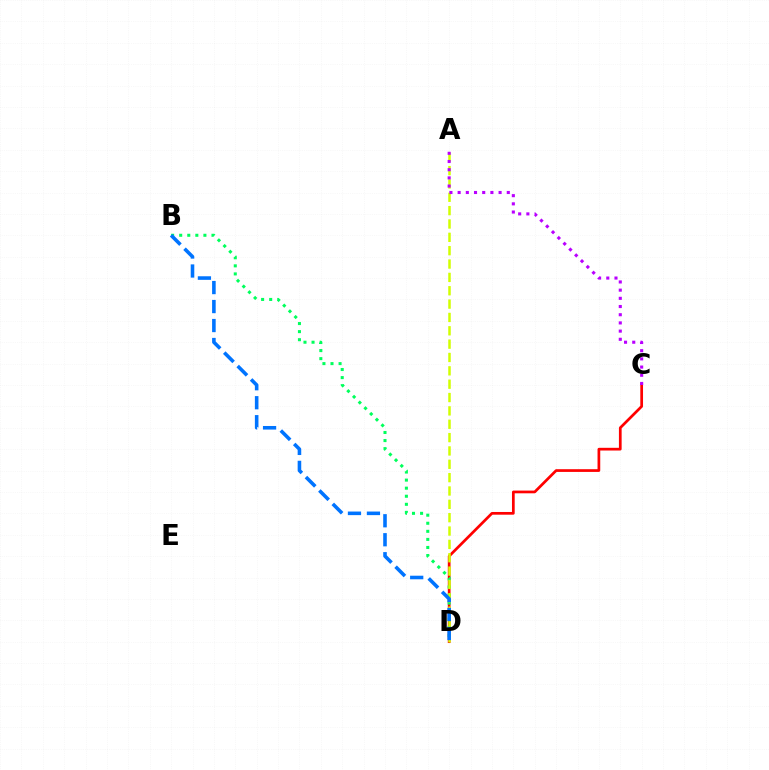{('C', 'D'): [{'color': '#ff0000', 'line_style': 'solid', 'thickness': 1.96}], ('B', 'D'): [{'color': '#00ff5c', 'line_style': 'dotted', 'thickness': 2.19}, {'color': '#0074ff', 'line_style': 'dashed', 'thickness': 2.58}], ('A', 'D'): [{'color': '#d1ff00', 'line_style': 'dashed', 'thickness': 1.81}], ('A', 'C'): [{'color': '#b900ff', 'line_style': 'dotted', 'thickness': 2.23}]}